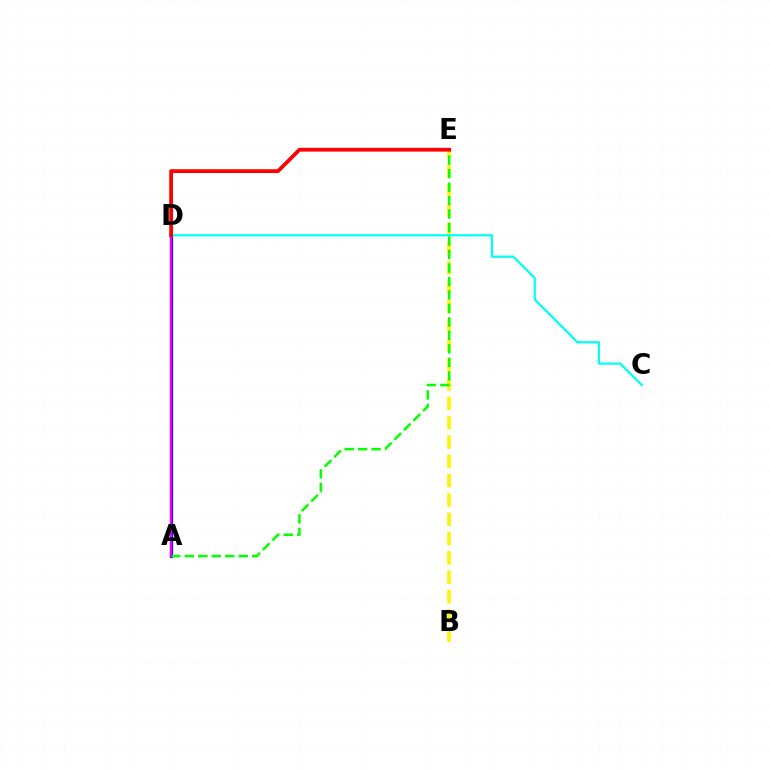{('B', 'E'): [{'color': '#fcf500', 'line_style': 'dashed', 'thickness': 2.63}], ('A', 'D'): [{'color': '#0010ff', 'line_style': 'solid', 'thickness': 2.33}, {'color': '#ee00ff', 'line_style': 'solid', 'thickness': 1.65}], ('C', 'D'): [{'color': '#00fff6', 'line_style': 'solid', 'thickness': 1.6}], ('A', 'E'): [{'color': '#08ff00', 'line_style': 'dashed', 'thickness': 1.83}], ('D', 'E'): [{'color': '#ff0000', 'line_style': 'solid', 'thickness': 2.71}]}